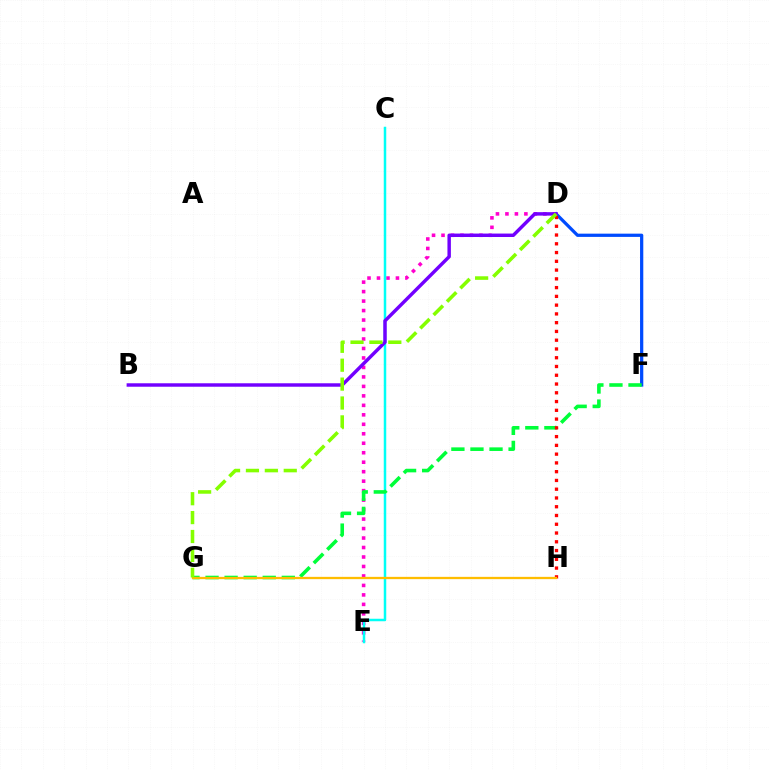{('D', 'E'): [{'color': '#ff00cf', 'line_style': 'dotted', 'thickness': 2.58}], ('D', 'F'): [{'color': '#004bff', 'line_style': 'solid', 'thickness': 2.33}], ('C', 'E'): [{'color': '#00fff6', 'line_style': 'solid', 'thickness': 1.8}], ('B', 'D'): [{'color': '#7200ff', 'line_style': 'solid', 'thickness': 2.48}], ('F', 'G'): [{'color': '#00ff39', 'line_style': 'dashed', 'thickness': 2.59}], ('D', 'H'): [{'color': '#ff0000', 'line_style': 'dotted', 'thickness': 2.38}], ('G', 'H'): [{'color': '#ffbd00', 'line_style': 'solid', 'thickness': 1.65}], ('D', 'G'): [{'color': '#84ff00', 'line_style': 'dashed', 'thickness': 2.57}]}